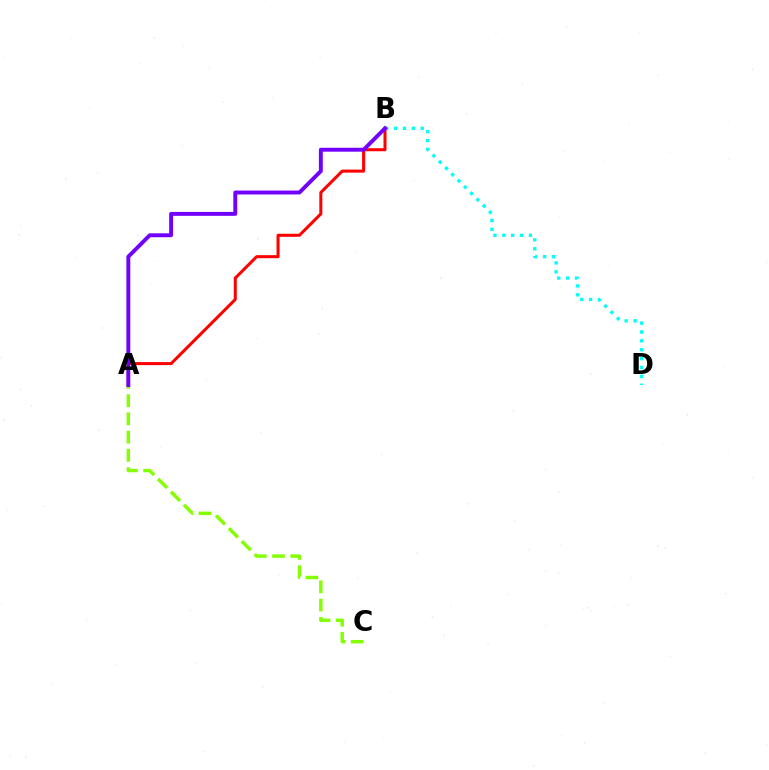{('B', 'D'): [{'color': '#00fff6', 'line_style': 'dotted', 'thickness': 2.41}], ('A', 'C'): [{'color': '#84ff00', 'line_style': 'dashed', 'thickness': 2.48}], ('A', 'B'): [{'color': '#ff0000', 'line_style': 'solid', 'thickness': 2.18}, {'color': '#7200ff', 'line_style': 'solid', 'thickness': 2.81}]}